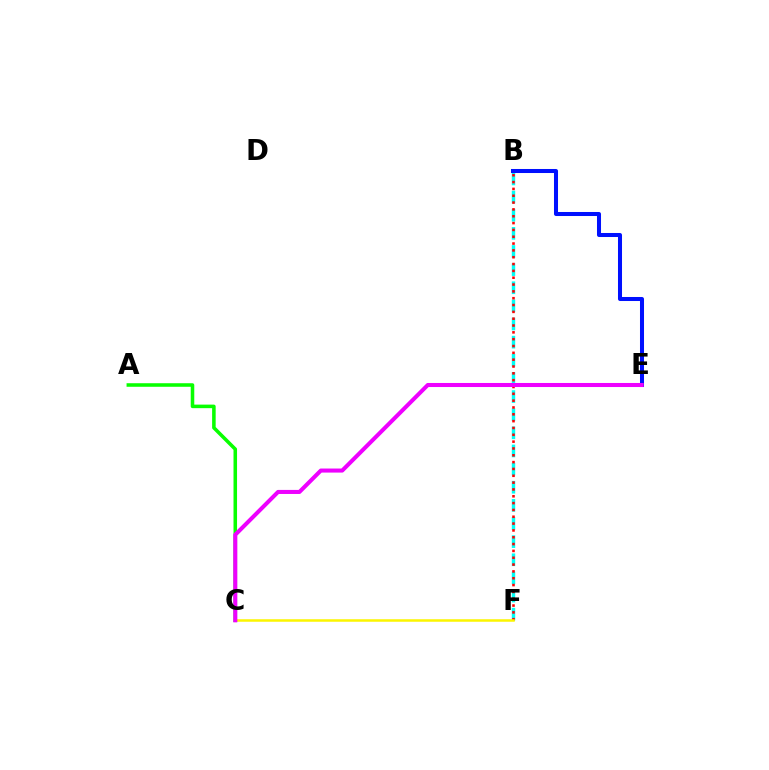{('B', 'F'): [{'color': '#00fff6', 'line_style': 'dashed', 'thickness': 2.46}, {'color': '#ff0000', 'line_style': 'dotted', 'thickness': 1.86}], ('C', 'F'): [{'color': '#fcf500', 'line_style': 'solid', 'thickness': 1.81}], ('B', 'E'): [{'color': '#0010ff', 'line_style': 'solid', 'thickness': 2.9}], ('A', 'C'): [{'color': '#08ff00', 'line_style': 'solid', 'thickness': 2.56}], ('C', 'E'): [{'color': '#ee00ff', 'line_style': 'solid', 'thickness': 2.92}]}